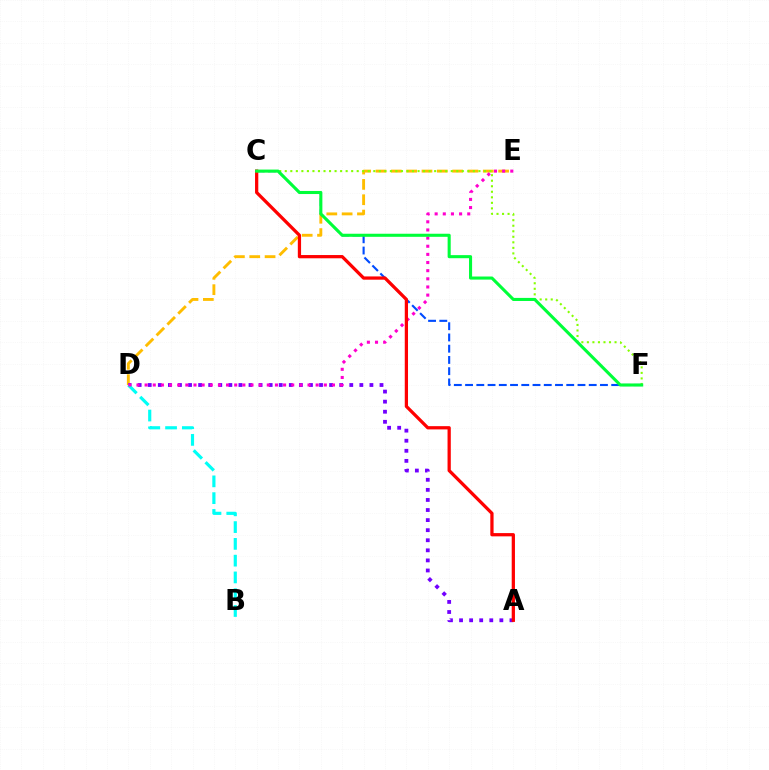{('D', 'E'): [{'color': '#ffbd00', 'line_style': 'dashed', 'thickness': 2.08}, {'color': '#ff00cf', 'line_style': 'dotted', 'thickness': 2.21}], ('A', 'D'): [{'color': '#7200ff', 'line_style': 'dotted', 'thickness': 2.74}], ('C', 'F'): [{'color': '#84ff00', 'line_style': 'dotted', 'thickness': 1.5}, {'color': '#004bff', 'line_style': 'dashed', 'thickness': 1.53}, {'color': '#00ff39', 'line_style': 'solid', 'thickness': 2.22}], ('B', 'D'): [{'color': '#00fff6', 'line_style': 'dashed', 'thickness': 2.28}], ('A', 'C'): [{'color': '#ff0000', 'line_style': 'solid', 'thickness': 2.34}]}